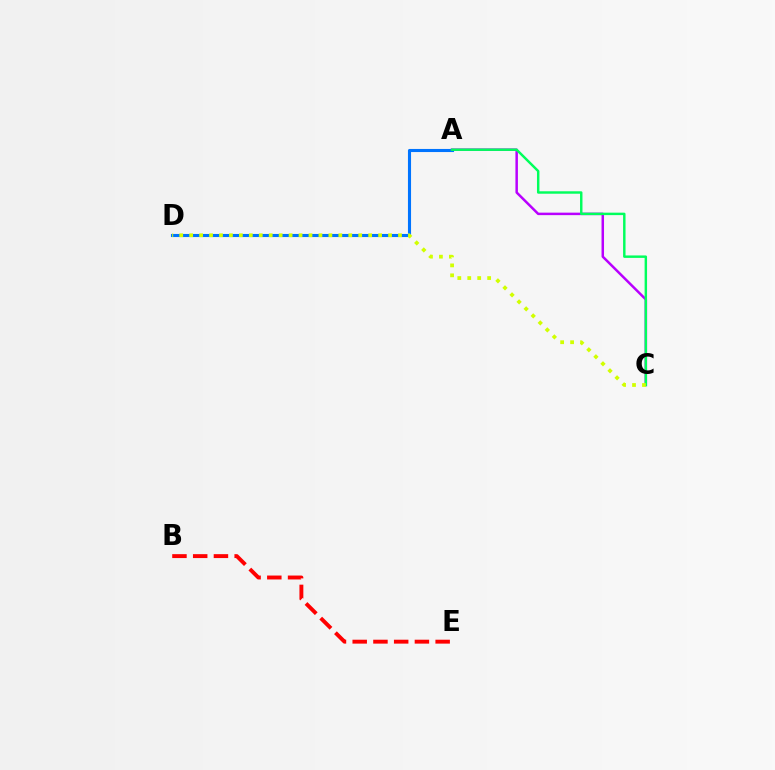{('A', 'D'): [{'color': '#0074ff', 'line_style': 'solid', 'thickness': 2.22}], ('A', 'C'): [{'color': '#b900ff', 'line_style': 'solid', 'thickness': 1.79}, {'color': '#00ff5c', 'line_style': 'solid', 'thickness': 1.76}], ('C', 'D'): [{'color': '#d1ff00', 'line_style': 'dotted', 'thickness': 2.7}], ('B', 'E'): [{'color': '#ff0000', 'line_style': 'dashed', 'thickness': 2.82}]}